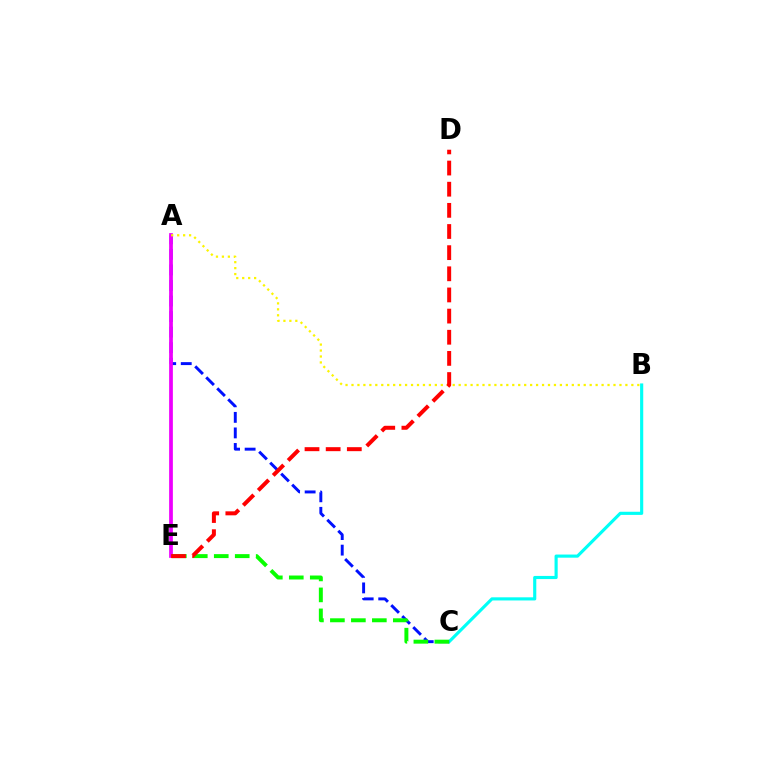{('B', 'C'): [{'color': '#00fff6', 'line_style': 'solid', 'thickness': 2.26}], ('A', 'C'): [{'color': '#0010ff', 'line_style': 'dashed', 'thickness': 2.11}], ('A', 'E'): [{'color': '#ee00ff', 'line_style': 'solid', 'thickness': 2.7}], ('C', 'E'): [{'color': '#08ff00', 'line_style': 'dashed', 'thickness': 2.85}], ('A', 'B'): [{'color': '#fcf500', 'line_style': 'dotted', 'thickness': 1.62}], ('D', 'E'): [{'color': '#ff0000', 'line_style': 'dashed', 'thickness': 2.87}]}